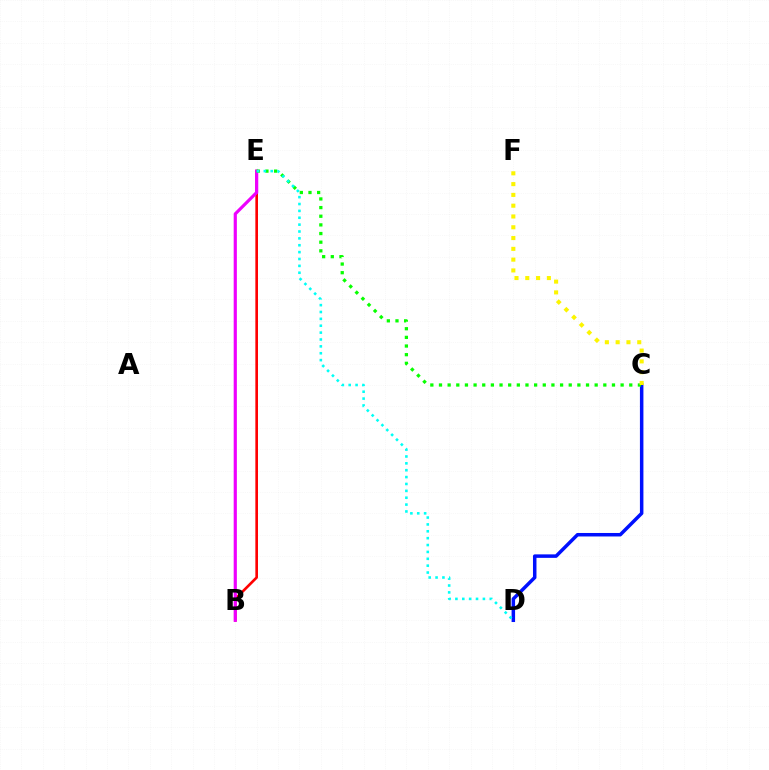{('B', 'E'): [{'color': '#ff0000', 'line_style': 'solid', 'thickness': 1.9}, {'color': '#ee00ff', 'line_style': 'solid', 'thickness': 2.29}], ('C', 'D'): [{'color': '#0010ff', 'line_style': 'solid', 'thickness': 2.51}], ('C', 'E'): [{'color': '#08ff00', 'line_style': 'dotted', 'thickness': 2.35}], ('D', 'E'): [{'color': '#00fff6', 'line_style': 'dotted', 'thickness': 1.87}], ('C', 'F'): [{'color': '#fcf500', 'line_style': 'dotted', 'thickness': 2.93}]}